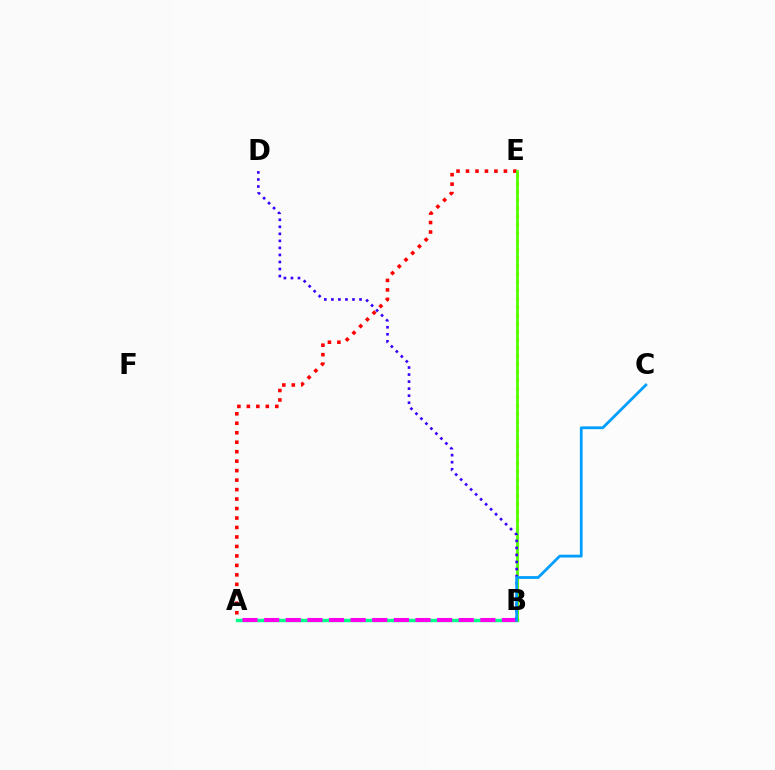{('A', 'E'): [{'color': '#ff0000', 'line_style': 'dotted', 'thickness': 2.57}], ('B', 'E'): [{'color': '#ffd500', 'line_style': 'dotted', 'thickness': 2.23}, {'color': '#4fff00', 'line_style': 'solid', 'thickness': 2.01}], ('A', 'B'): [{'color': '#00ff86', 'line_style': 'solid', 'thickness': 2.47}, {'color': '#ff00ed', 'line_style': 'dashed', 'thickness': 2.94}], ('B', 'D'): [{'color': '#3700ff', 'line_style': 'dotted', 'thickness': 1.91}], ('B', 'C'): [{'color': '#009eff', 'line_style': 'solid', 'thickness': 2.01}]}